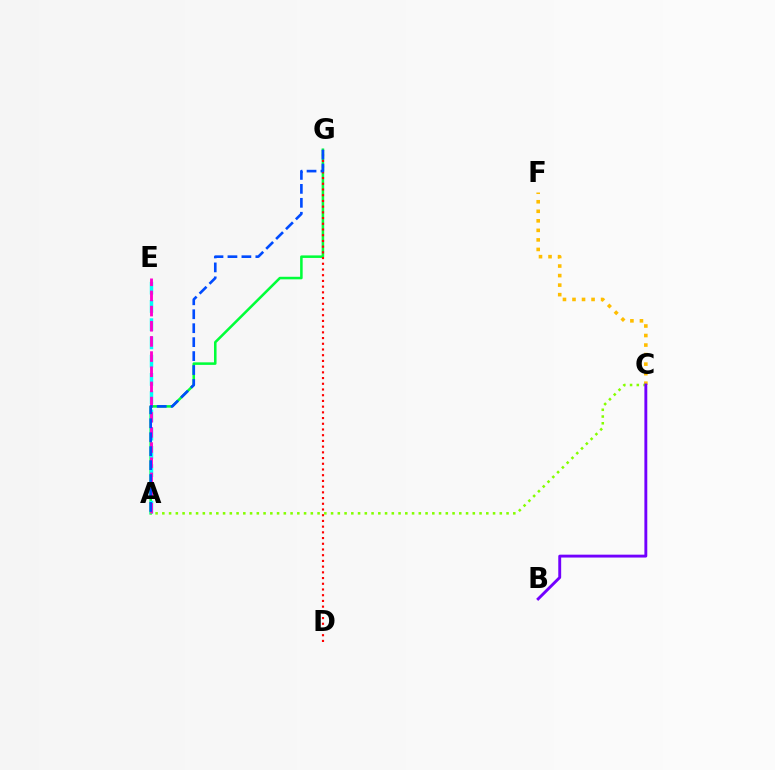{('A', 'G'): [{'color': '#00ff39', 'line_style': 'solid', 'thickness': 1.83}, {'color': '#004bff', 'line_style': 'dashed', 'thickness': 1.9}], ('C', 'F'): [{'color': '#ffbd00', 'line_style': 'dotted', 'thickness': 2.59}], ('D', 'G'): [{'color': '#ff0000', 'line_style': 'dotted', 'thickness': 1.55}], ('A', 'E'): [{'color': '#00fff6', 'line_style': 'dashed', 'thickness': 2.48}, {'color': '#ff00cf', 'line_style': 'dashed', 'thickness': 2.06}], ('A', 'C'): [{'color': '#84ff00', 'line_style': 'dotted', 'thickness': 1.83}], ('B', 'C'): [{'color': '#7200ff', 'line_style': 'solid', 'thickness': 2.08}]}